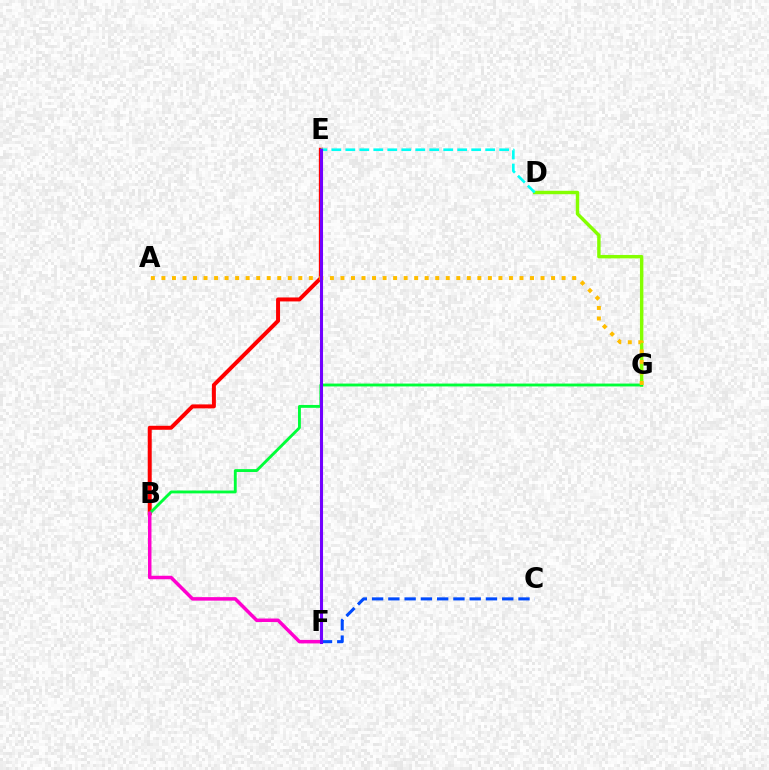{('D', 'G'): [{'color': '#84ff00', 'line_style': 'solid', 'thickness': 2.47}], ('B', 'E'): [{'color': '#ff0000', 'line_style': 'solid', 'thickness': 2.86}], ('B', 'G'): [{'color': '#00ff39', 'line_style': 'solid', 'thickness': 2.06}], ('C', 'F'): [{'color': '#004bff', 'line_style': 'dashed', 'thickness': 2.21}], ('A', 'G'): [{'color': '#ffbd00', 'line_style': 'dotted', 'thickness': 2.86}], ('D', 'E'): [{'color': '#00fff6', 'line_style': 'dashed', 'thickness': 1.9}], ('B', 'F'): [{'color': '#ff00cf', 'line_style': 'solid', 'thickness': 2.52}], ('E', 'F'): [{'color': '#7200ff', 'line_style': 'solid', 'thickness': 2.21}]}